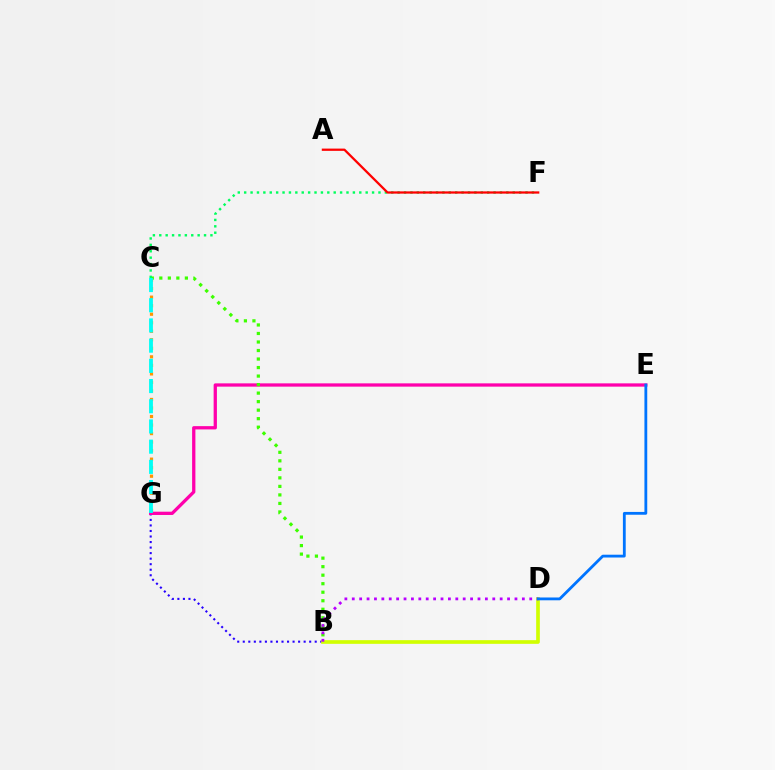{('B', 'G'): [{'color': '#2500ff', 'line_style': 'dotted', 'thickness': 1.5}], ('E', 'G'): [{'color': '#ff00ac', 'line_style': 'solid', 'thickness': 2.36}], ('C', 'G'): [{'color': '#ff9400', 'line_style': 'dotted', 'thickness': 2.32}, {'color': '#00fff6', 'line_style': 'dashed', 'thickness': 2.74}], ('B', 'C'): [{'color': '#3dff00', 'line_style': 'dotted', 'thickness': 2.31}], ('B', 'D'): [{'color': '#d1ff00', 'line_style': 'solid', 'thickness': 2.64}, {'color': '#b900ff', 'line_style': 'dotted', 'thickness': 2.01}], ('C', 'F'): [{'color': '#00ff5c', 'line_style': 'dotted', 'thickness': 1.74}], ('A', 'F'): [{'color': '#ff0000', 'line_style': 'solid', 'thickness': 1.63}], ('D', 'E'): [{'color': '#0074ff', 'line_style': 'solid', 'thickness': 2.02}]}